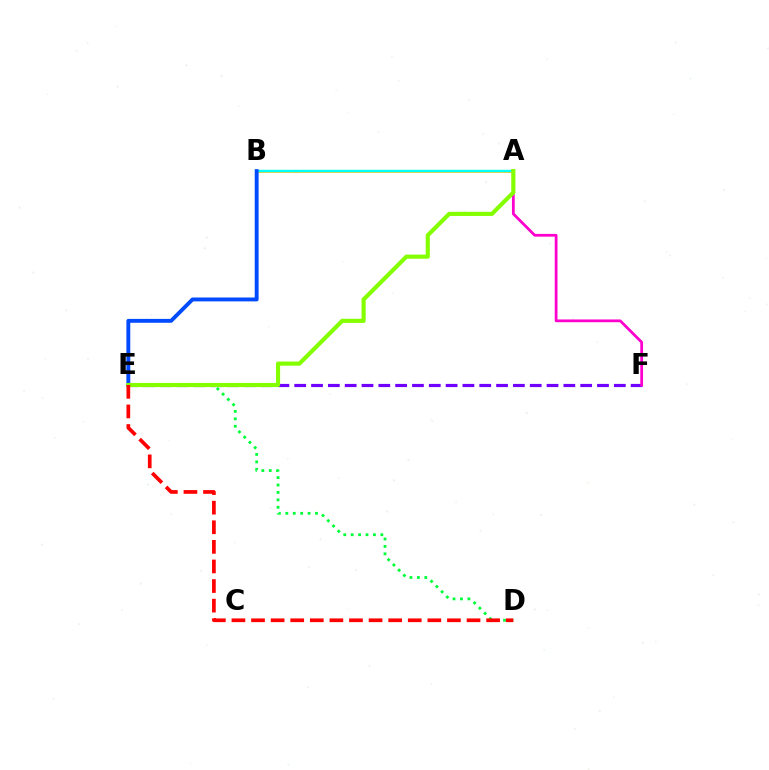{('D', 'E'): [{'color': '#00ff39', 'line_style': 'dotted', 'thickness': 2.02}, {'color': '#ff0000', 'line_style': 'dashed', 'thickness': 2.66}], ('A', 'B'): [{'color': '#ffbd00', 'line_style': 'solid', 'thickness': 1.86}, {'color': '#00fff6', 'line_style': 'solid', 'thickness': 1.73}], ('E', 'F'): [{'color': '#7200ff', 'line_style': 'dashed', 'thickness': 2.29}], ('A', 'F'): [{'color': '#ff00cf', 'line_style': 'solid', 'thickness': 1.99}], ('B', 'E'): [{'color': '#004bff', 'line_style': 'solid', 'thickness': 2.8}], ('A', 'E'): [{'color': '#84ff00', 'line_style': 'solid', 'thickness': 2.98}]}